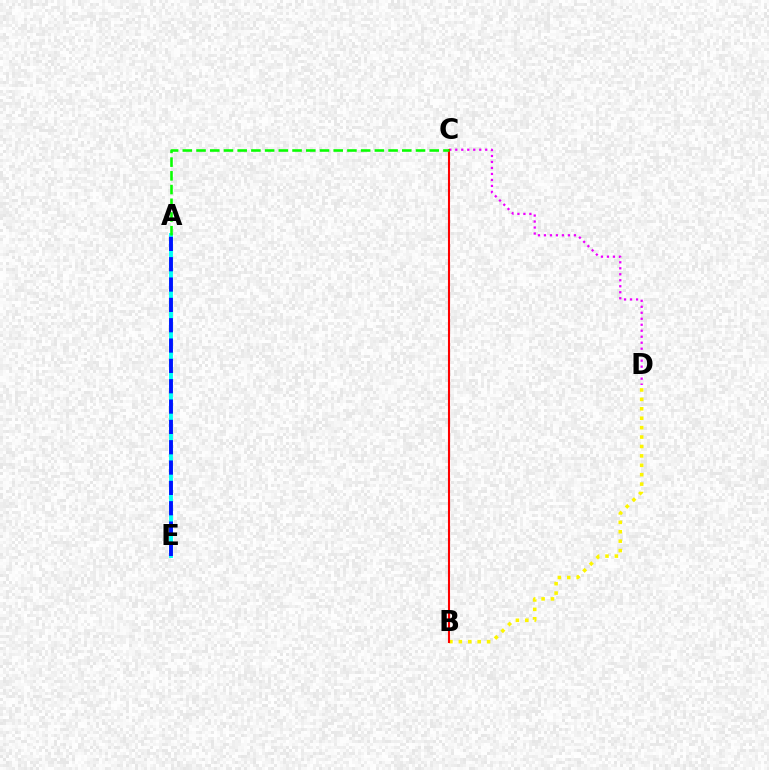{('A', 'E'): [{'color': '#00fff6', 'line_style': 'solid', 'thickness': 2.8}, {'color': '#0010ff', 'line_style': 'dashed', 'thickness': 2.76}], ('C', 'D'): [{'color': '#ee00ff', 'line_style': 'dotted', 'thickness': 1.63}], ('B', 'D'): [{'color': '#fcf500', 'line_style': 'dotted', 'thickness': 2.56}], ('B', 'C'): [{'color': '#ff0000', 'line_style': 'solid', 'thickness': 1.51}], ('A', 'C'): [{'color': '#08ff00', 'line_style': 'dashed', 'thickness': 1.86}]}